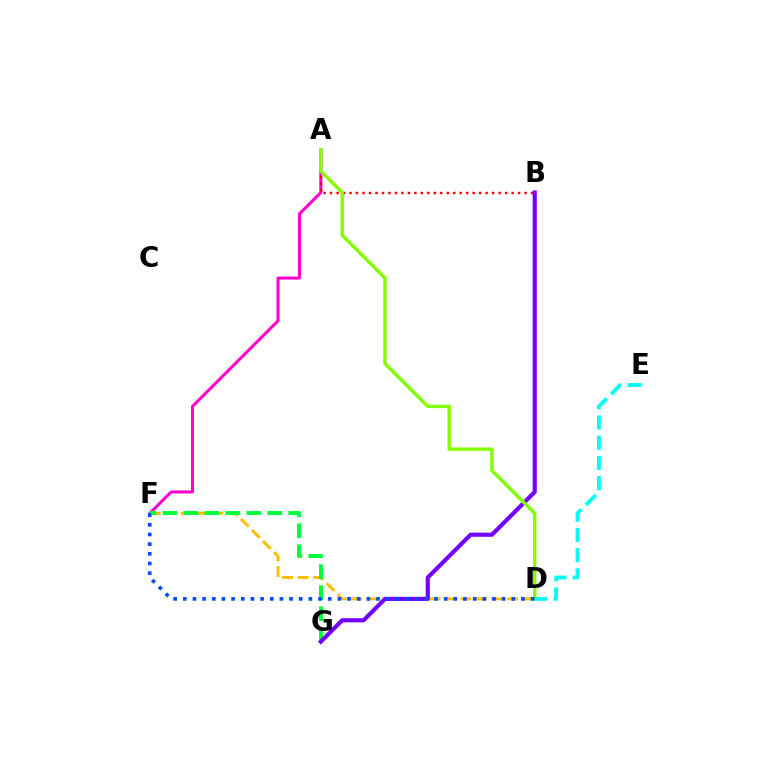{('A', 'F'): [{'color': '#ff00cf', 'line_style': 'solid', 'thickness': 2.18}], ('D', 'F'): [{'color': '#ffbd00', 'line_style': 'dashed', 'thickness': 2.12}, {'color': '#004bff', 'line_style': 'dotted', 'thickness': 2.63}], ('F', 'G'): [{'color': '#00ff39', 'line_style': 'dashed', 'thickness': 2.85}], ('A', 'B'): [{'color': '#ff0000', 'line_style': 'dotted', 'thickness': 1.76}], ('B', 'G'): [{'color': '#7200ff', 'line_style': 'solid', 'thickness': 2.99}], ('A', 'D'): [{'color': '#84ff00', 'line_style': 'solid', 'thickness': 2.46}], ('D', 'E'): [{'color': '#00fff6', 'line_style': 'dashed', 'thickness': 2.75}]}